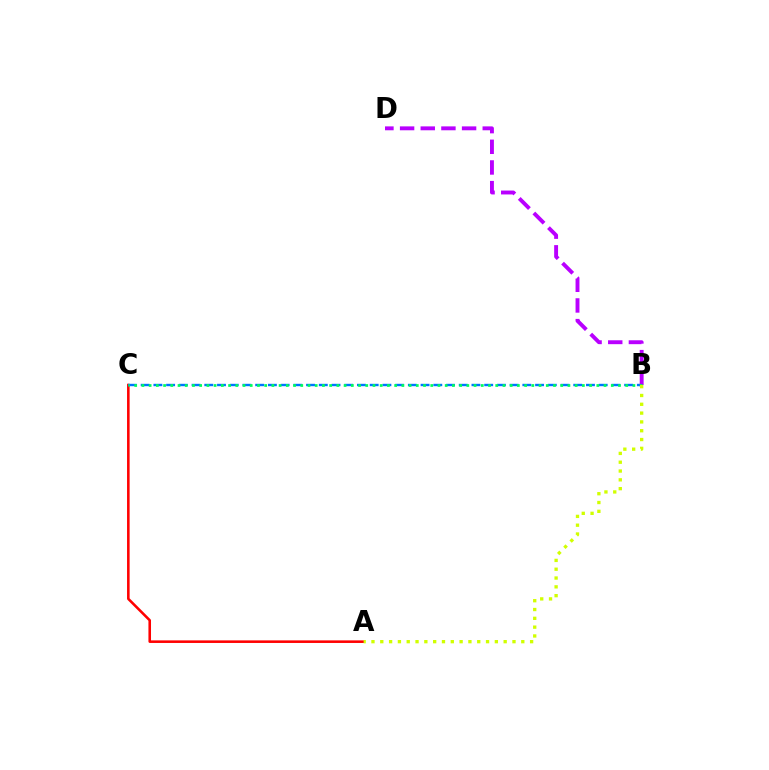{('A', 'C'): [{'color': '#ff0000', 'line_style': 'solid', 'thickness': 1.86}], ('B', 'C'): [{'color': '#0074ff', 'line_style': 'dashed', 'thickness': 1.73}, {'color': '#00ff5c', 'line_style': 'dotted', 'thickness': 1.96}], ('B', 'D'): [{'color': '#b900ff', 'line_style': 'dashed', 'thickness': 2.81}], ('A', 'B'): [{'color': '#d1ff00', 'line_style': 'dotted', 'thickness': 2.39}]}